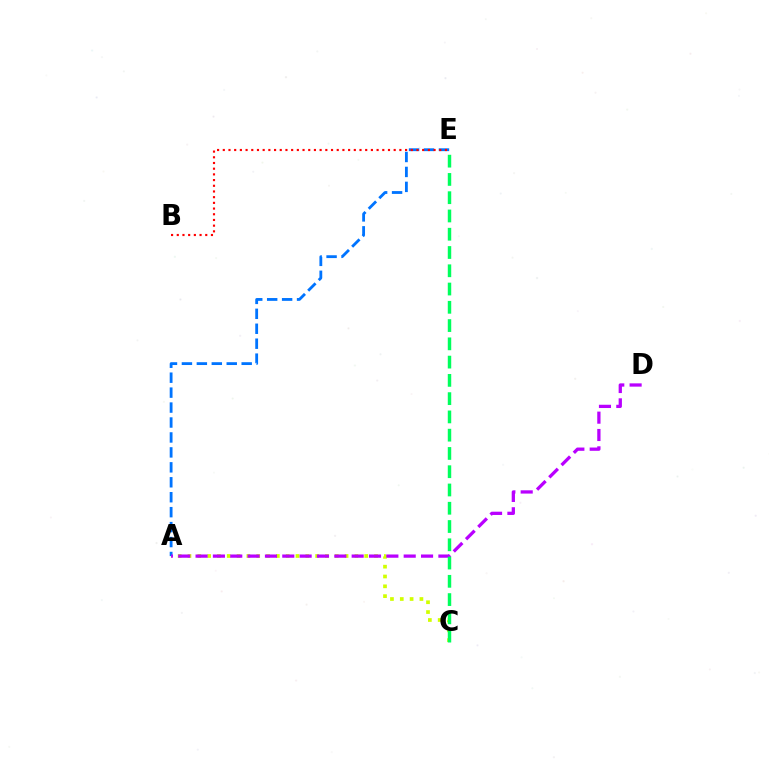{('A', 'C'): [{'color': '#d1ff00', 'line_style': 'dotted', 'thickness': 2.67}], ('A', 'E'): [{'color': '#0074ff', 'line_style': 'dashed', 'thickness': 2.03}], ('B', 'E'): [{'color': '#ff0000', 'line_style': 'dotted', 'thickness': 1.55}], ('A', 'D'): [{'color': '#b900ff', 'line_style': 'dashed', 'thickness': 2.36}], ('C', 'E'): [{'color': '#00ff5c', 'line_style': 'dashed', 'thickness': 2.48}]}